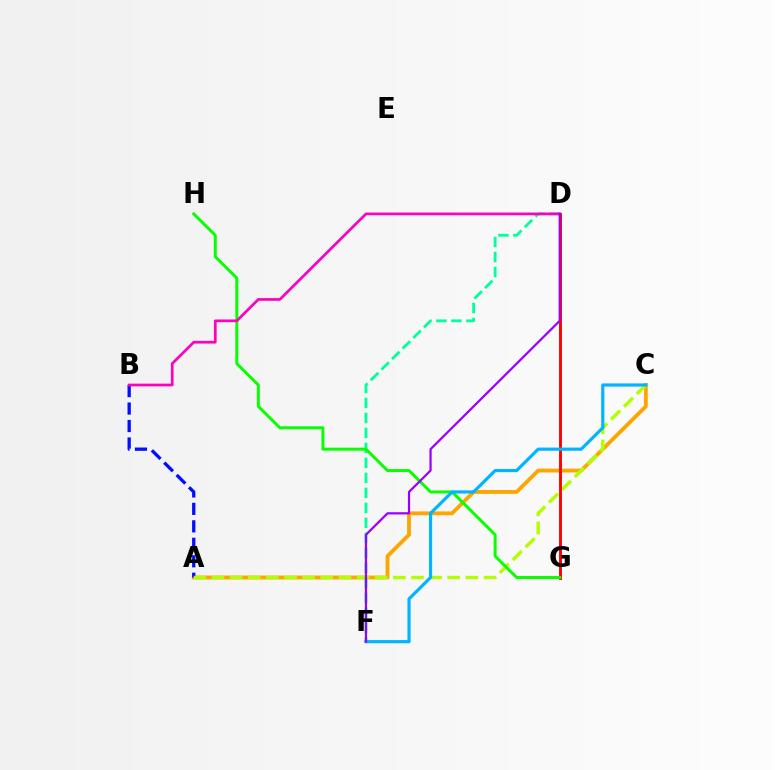{('A', 'C'): [{'color': '#ffa500', 'line_style': 'solid', 'thickness': 2.76}, {'color': '#b3ff00', 'line_style': 'dashed', 'thickness': 2.46}], ('A', 'B'): [{'color': '#0010ff', 'line_style': 'dashed', 'thickness': 2.37}], ('D', 'G'): [{'color': '#ff0000', 'line_style': 'solid', 'thickness': 2.09}], ('D', 'F'): [{'color': '#00ff9d', 'line_style': 'dashed', 'thickness': 2.04}, {'color': '#9b00ff', 'line_style': 'solid', 'thickness': 1.61}], ('G', 'H'): [{'color': '#08ff00', 'line_style': 'solid', 'thickness': 2.13}], ('B', 'D'): [{'color': '#ff00bd', 'line_style': 'solid', 'thickness': 1.96}], ('C', 'F'): [{'color': '#00b5ff', 'line_style': 'solid', 'thickness': 2.28}]}